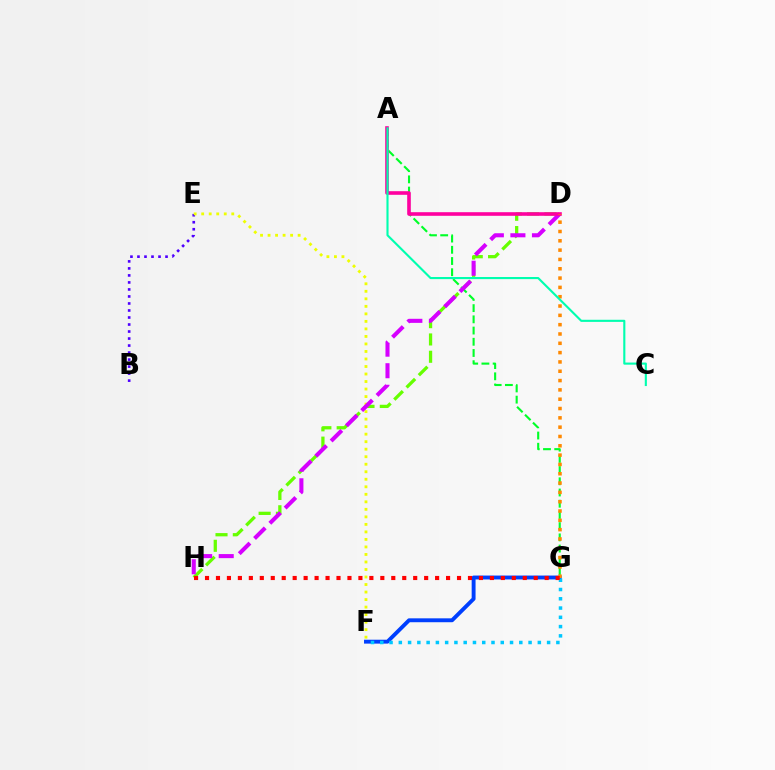{('B', 'E'): [{'color': '#4f00ff', 'line_style': 'dotted', 'thickness': 1.91}], ('E', 'F'): [{'color': '#eeff00', 'line_style': 'dotted', 'thickness': 2.04}], ('F', 'G'): [{'color': '#003fff', 'line_style': 'solid', 'thickness': 2.8}, {'color': '#00c7ff', 'line_style': 'dotted', 'thickness': 2.52}], ('A', 'G'): [{'color': '#00ff27', 'line_style': 'dashed', 'thickness': 1.52}], ('D', 'H'): [{'color': '#66ff00', 'line_style': 'dashed', 'thickness': 2.35}, {'color': '#d600ff', 'line_style': 'dashed', 'thickness': 2.93}], ('A', 'D'): [{'color': '#ff00a0', 'line_style': 'solid', 'thickness': 2.6}], ('D', 'G'): [{'color': '#ff8800', 'line_style': 'dotted', 'thickness': 2.53}], ('G', 'H'): [{'color': '#ff0000', 'line_style': 'dotted', 'thickness': 2.98}], ('A', 'C'): [{'color': '#00ffaf', 'line_style': 'solid', 'thickness': 1.52}]}